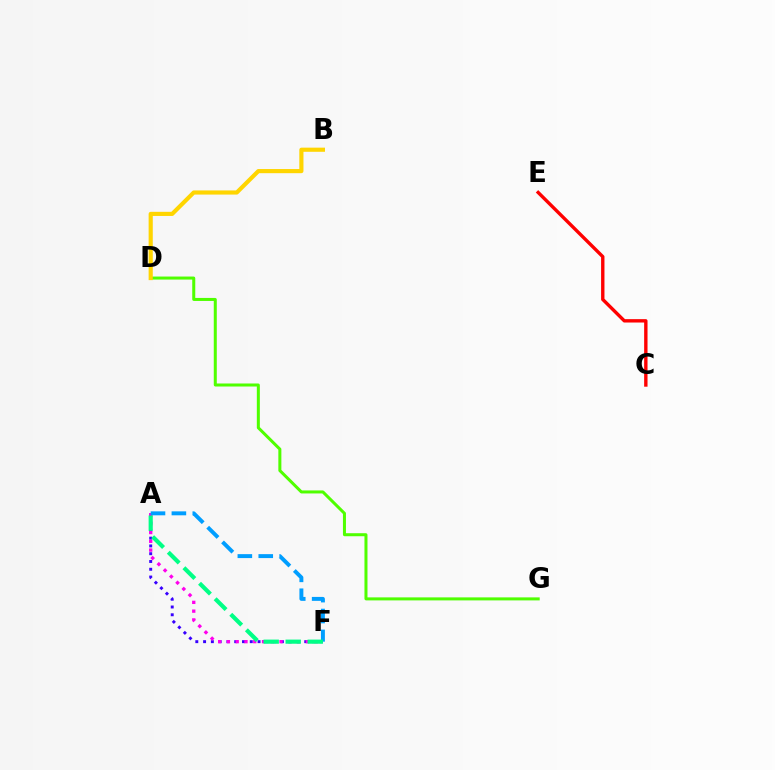{('D', 'G'): [{'color': '#4fff00', 'line_style': 'solid', 'thickness': 2.17}], ('A', 'F'): [{'color': '#3700ff', 'line_style': 'dotted', 'thickness': 2.11}, {'color': '#ff00ed', 'line_style': 'dotted', 'thickness': 2.38}, {'color': '#009eff', 'line_style': 'dashed', 'thickness': 2.84}, {'color': '#00ff86', 'line_style': 'dashed', 'thickness': 2.99}], ('B', 'D'): [{'color': '#ffd500', 'line_style': 'solid', 'thickness': 2.98}], ('C', 'E'): [{'color': '#ff0000', 'line_style': 'solid', 'thickness': 2.43}]}